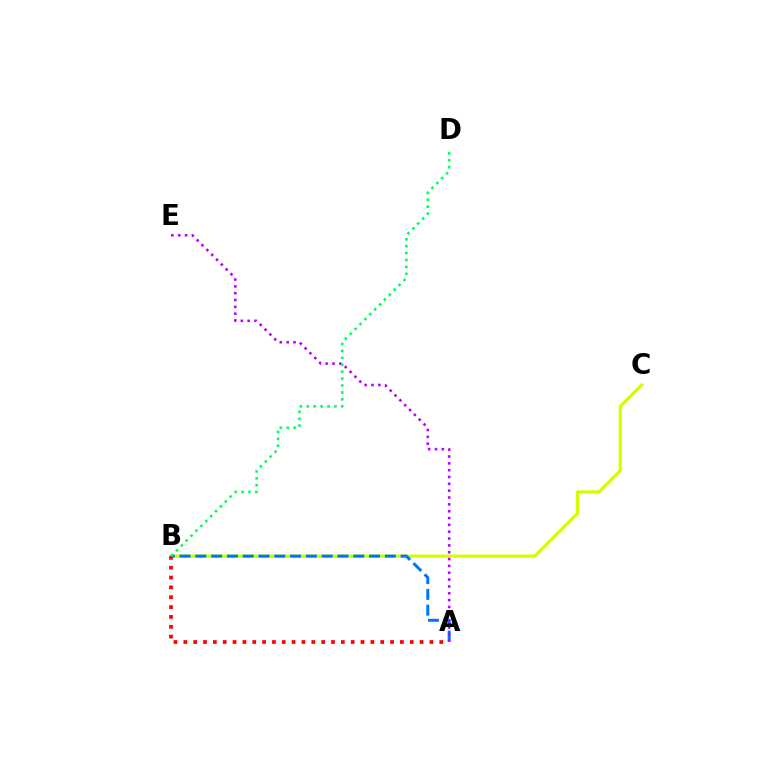{('B', 'C'): [{'color': '#d1ff00', 'line_style': 'solid', 'thickness': 2.31}], ('A', 'B'): [{'color': '#ff0000', 'line_style': 'dotted', 'thickness': 2.67}, {'color': '#0074ff', 'line_style': 'dashed', 'thickness': 2.15}], ('A', 'E'): [{'color': '#b900ff', 'line_style': 'dotted', 'thickness': 1.86}], ('B', 'D'): [{'color': '#00ff5c', 'line_style': 'dotted', 'thickness': 1.88}]}